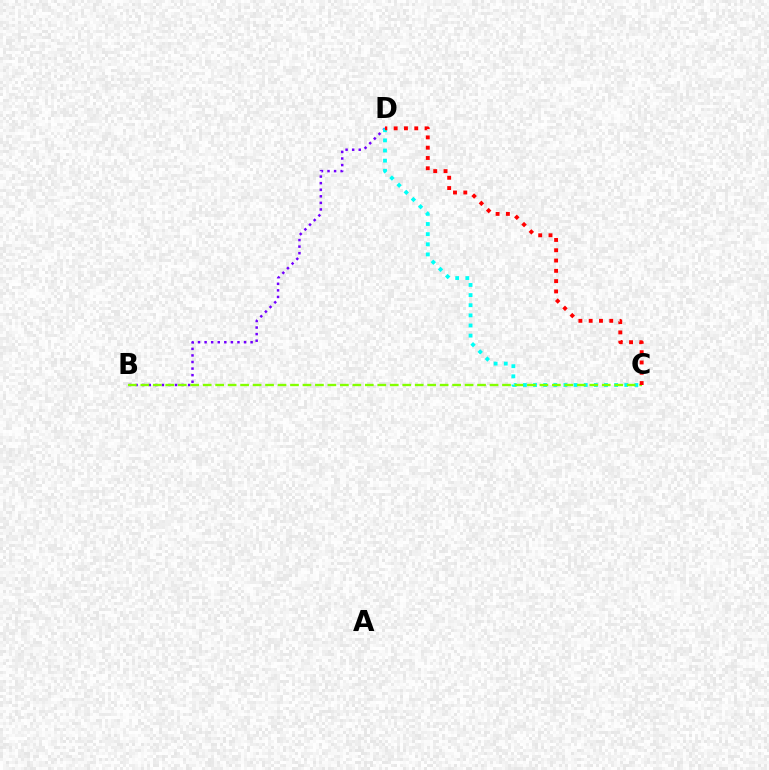{('B', 'D'): [{'color': '#7200ff', 'line_style': 'dotted', 'thickness': 1.79}], ('C', 'D'): [{'color': '#00fff6', 'line_style': 'dotted', 'thickness': 2.75}, {'color': '#ff0000', 'line_style': 'dotted', 'thickness': 2.8}], ('B', 'C'): [{'color': '#84ff00', 'line_style': 'dashed', 'thickness': 1.69}]}